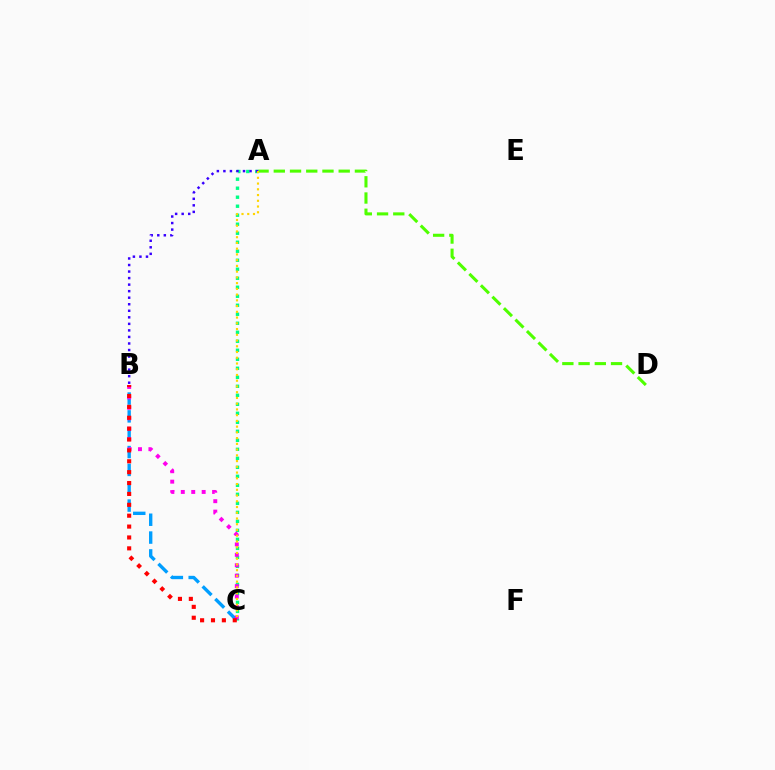{('A', 'C'): [{'color': '#00ff86', 'line_style': 'dotted', 'thickness': 2.45}, {'color': '#ffd500', 'line_style': 'dotted', 'thickness': 1.56}], ('B', 'C'): [{'color': '#009eff', 'line_style': 'dashed', 'thickness': 2.42}, {'color': '#ff00ed', 'line_style': 'dotted', 'thickness': 2.83}, {'color': '#ff0000', 'line_style': 'dotted', 'thickness': 2.96}], ('A', 'D'): [{'color': '#4fff00', 'line_style': 'dashed', 'thickness': 2.2}], ('A', 'B'): [{'color': '#3700ff', 'line_style': 'dotted', 'thickness': 1.78}]}